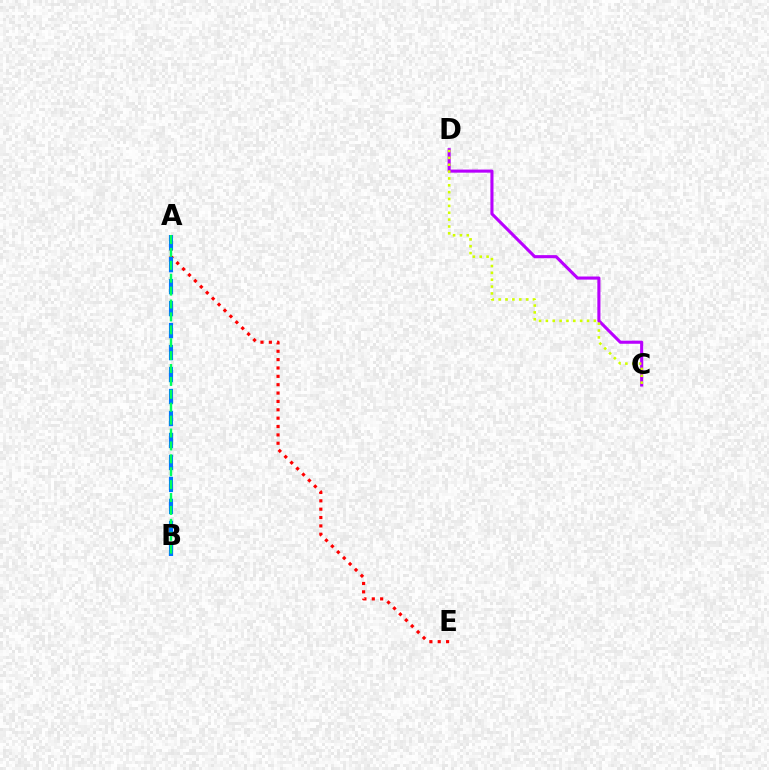{('A', 'E'): [{'color': '#ff0000', 'line_style': 'dotted', 'thickness': 2.27}], ('A', 'B'): [{'color': '#0074ff', 'line_style': 'dashed', 'thickness': 2.99}, {'color': '#00ff5c', 'line_style': 'dashed', 'thickness': 1.75}], ('C', 'D'): [{'color': '#b900ff', 'line_style': 'solid', 'thickness': 2.23}, {'color': '#d1ff00', 'line_style': 'dotted', 'thickness': 1.86}]}